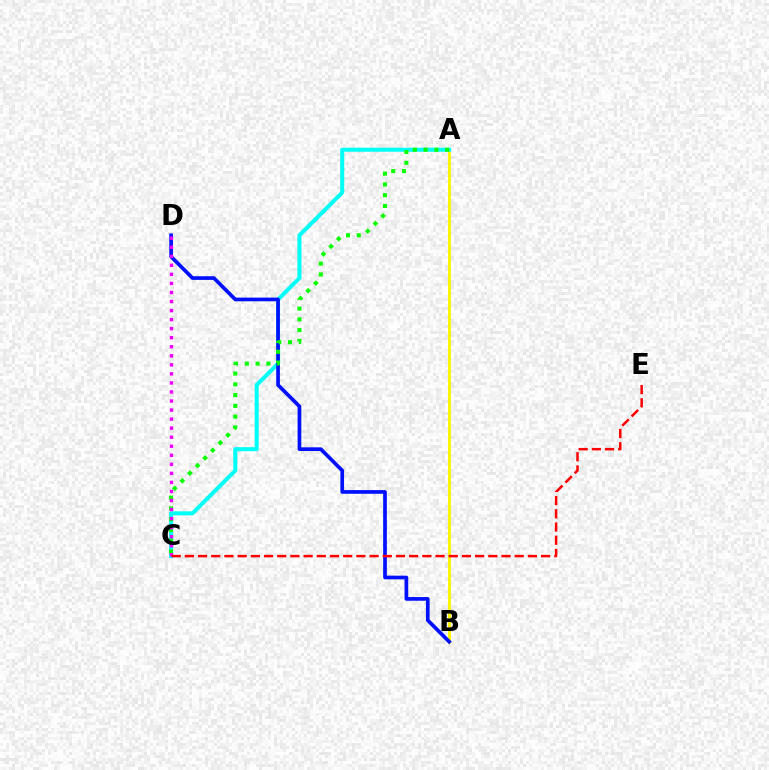{('A', 'B'): [{'color': '#fcf500', 'line_style': 'solid', 'thickness': 2.05}], ('A', 'C'): [{'color': '#00fff6', 'line_style': 'solid', 'thickness': 2.9}, {'color': '#08ff00', 'line_style': 'dotted', 'thickness': 2.92}], ('B', 'D'): [{'color': '#0010ff', 'line_style': 'solid', 'thickness': 2.66}], ('C', 'D'): [{'color': '#ee00ff', 'line_style': 'dotted', 'thickness': 2.46}], ('C', 'E'): [{'color': '#ff0000', 'line_style': 'dashed', 'thickness': 1.79}]}